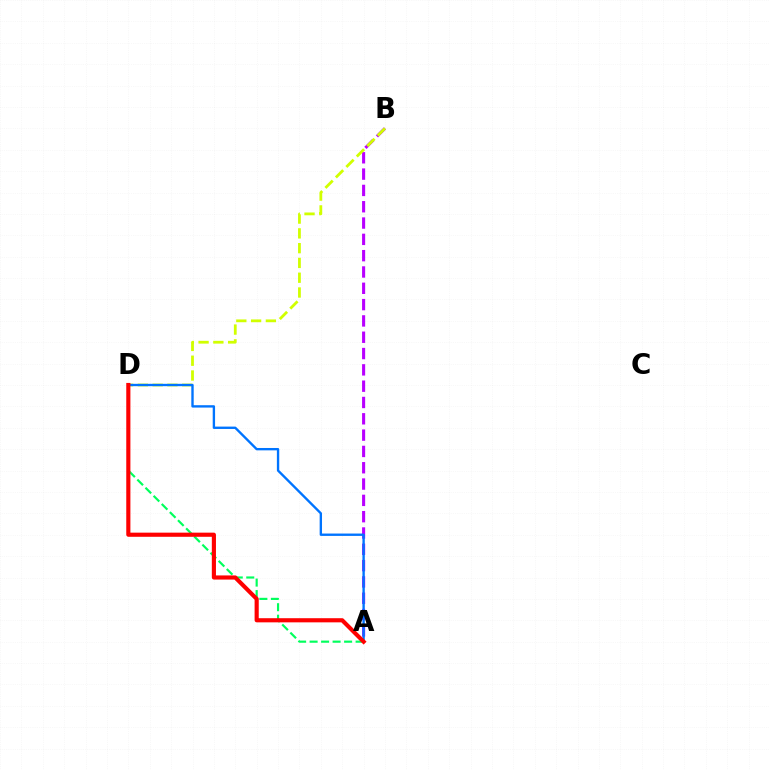{('A', 'D'): [{'color': '#00ff5c', 'line_style': 'dashed', 'thickness': 1.56}, {'color': '#0074ff', 'line_style': 'solid', 'thickness': 1.7}, {'color': '#ff0000', 'line_style': 'solid', 'thickness': 2.98}], ('A', 'B'): [{'color': '#b900ff', 'line_style': 'dashed', 'thickness': 2.22}], ('B', 'D'): [{'color': '#d1ff00', 'line_style': 'dashed', 'thickness': 2.01}]}